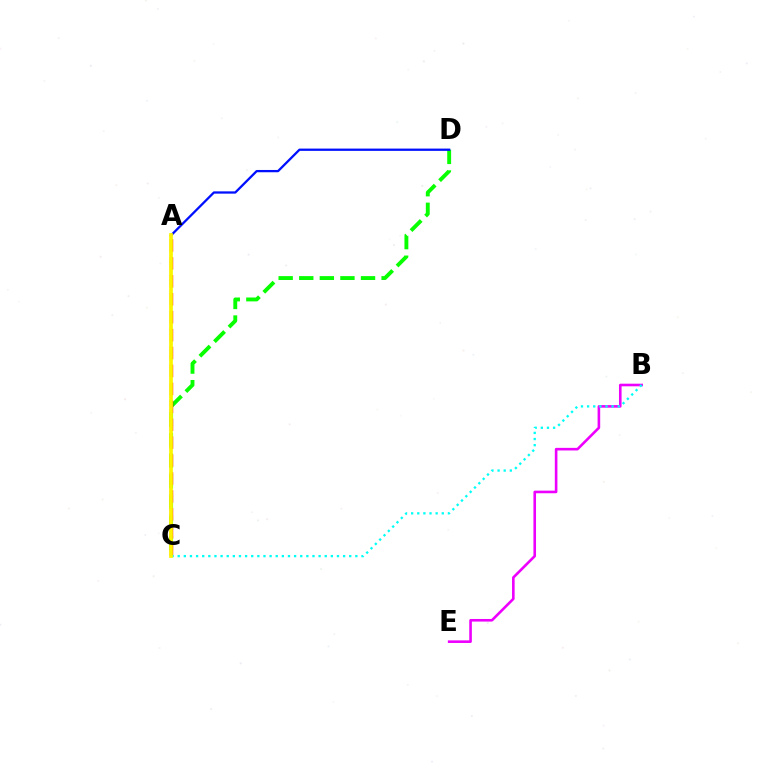{('C', 'D'): [{'color': '#08ff00', 'line_style': 'dashed', 'thickness': 2.8}], ('B', 'E'): [{'color': '#ee00ff', 'line_style': 'solid', 'thickness': 1.88}], ('A', 'D'): [{'color': '#0010ff', 'line_style': 'solid', 'thickness': 1.64}], ('A', 'C'): [{'color': '#ff0000', 'line_style': 'dashed', 'thickness': 2.44}, {'color': '#fcf500', 'line_style': 'solid', 'thickness': 2.69}], ('B', 'C'): [{'color': '#00fff6', 'line_style': 'dotted', 'thickness': 1.66}]}